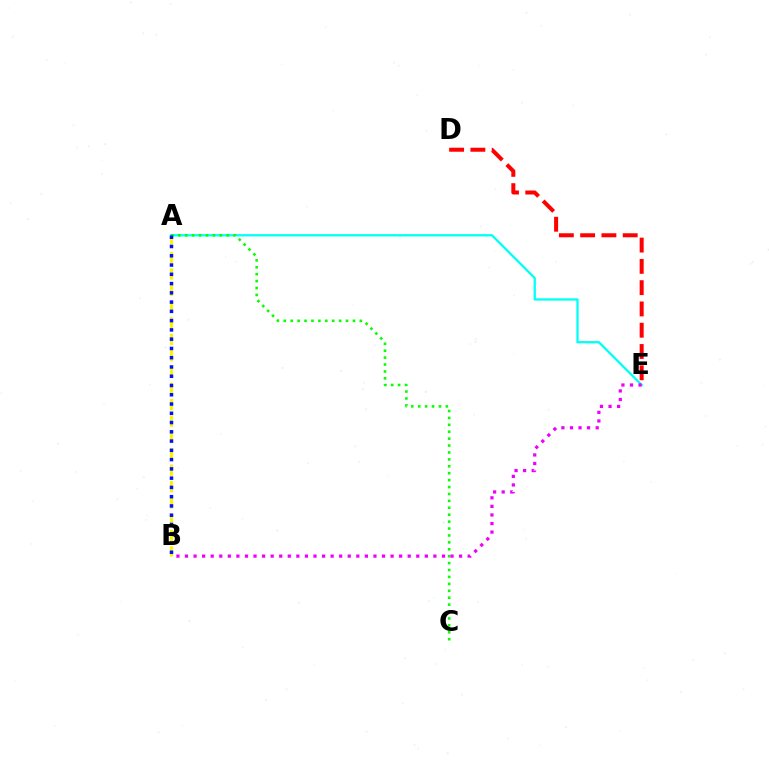{('D', 'E'): [{'color': '#ff0000', 'line_style': 'dashed', 'thickness': 2.89}], ('A', 'B'): [{'color': '#fcf500', 'line_style': 'dashed', 'thickness': 2.22}, {'color': '#0010ff', 'line_style': 'dotted', 'thickness': 2.52}], ('A', 'E'): [{'color': '#00fff6', 'line_style': 'solid', 'thickness': 1.65}], ('A', 'C'): [{'color': '#08ff00', 'line_style': 'dotted', 'thickness': 1.88}], ('B', 'E'): [{'color': '#ee00ff', 'line_style': 'dotted', 'thickness': 2.33}]}